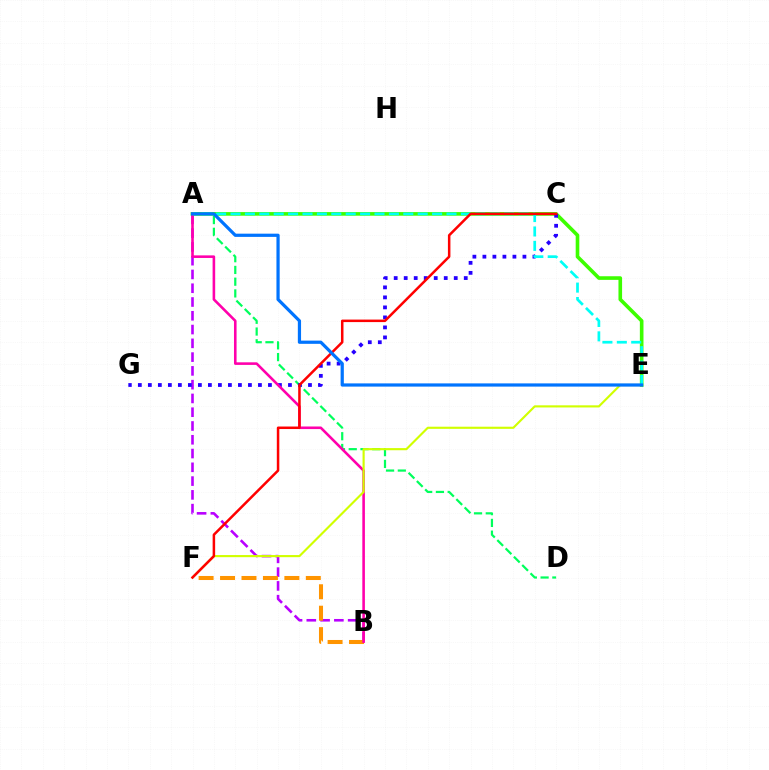{('A', 'B'): [{'color': '#b900ff', 'line_style': 'dashed', 'thickness': 1.87}, {'color': '#ff00ac', 'line_style': 'solid', 'thickness': 1.86}], ('B', 'F'): [{'color': '#ff9400', 'line_style': 'dashed', 'thickness': 2.91}], ('A', 'E'): [{'color': '#3dff00', 'line_style': 'solid', 'thickness': 2.61}, {'color': '#00fff6', 'line_style': 'dashed', 'thickness': 1.96}, {'color': '#0074ff', 'line_style': 'solid', 'thickness': 2.32}], ('A', 'D'): [{'color': '#00ff5c', 'line_style': 'dashed', 'thickness': 1.6}], ('C', 'G'): [{'color': '#2500ff', 'line_style': 'dotted', 'thickness': 2.72}], ('E', 'F'): [{'color': '#d1ff00', 'line_style': 'solid', 'thickness': 1.54}], ('C', 'F'): [{'color': '#ff0000', 'line_style': 'solid', 'thickness': 1.81}]}